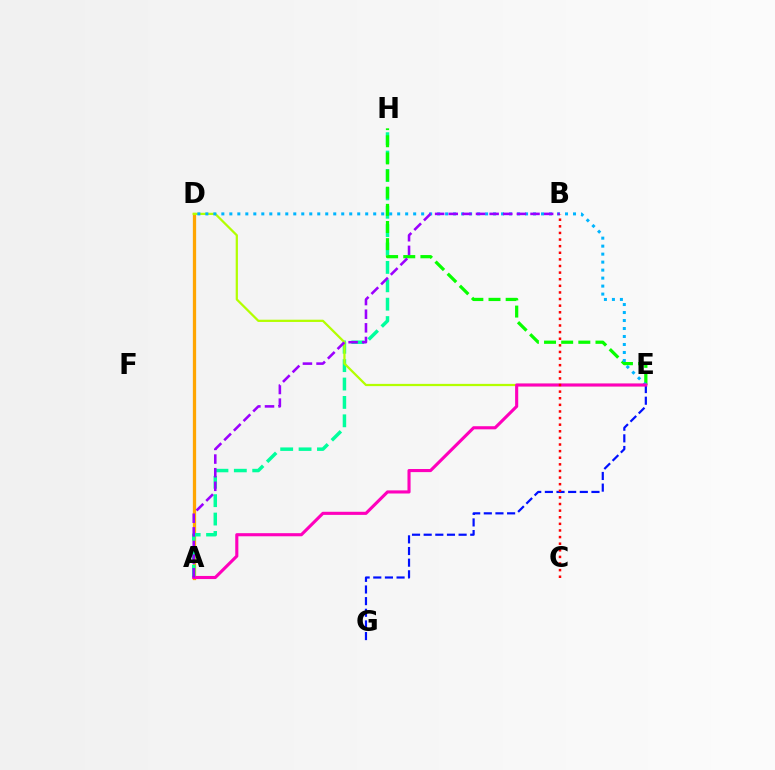{('A', 'D'): [{'color': '#ffa500', 'line_style': 'solid', 'thickness': 2.36}], ('A', 'H'): [{'color': '#00ff9d', 'line_style': 'dashed', 'thickness': 2.5}], ('D', 'E'): [{'color': '#b3ff00', 'line_style': 'solid', 'thickness': 1.62}, {'color': '#00b5ff', 'line_style': 'dotted', 'thickness': 2.17}], ('E', 'G'): [{'color': '#0010ff', 'line_style': 'dashed', 'thickness': 1.58}], ('E', 'H'): [{'color': '#08ff00', 'line_style': 'dashed', 'thickness': 2.33}], ('A', 'E'): [{'color': '#ff00bd', 'line_style': 'solid', 'thickness': 2.24}], ('A', 'B'): [{'color': '#9b00ff', 'line_style': 'dashed', 'thickness': 1.85}], ('B', 'C'): [{'color': '#ff0000', 'line_style': 'dotted', 'thickness': 1.8}]}